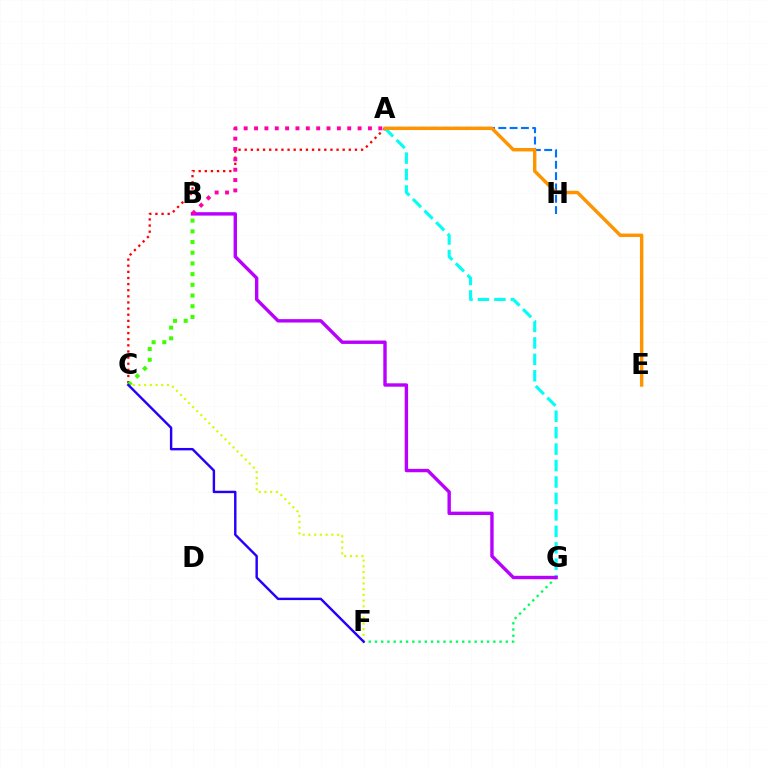{('A', 'C'): [{'color': '#ff0000', 'line_style': 'dotted', 'thickness': 1.66}], ('F', 'G'): [{'color': '#00ff5c', 'line_style': 'dotted', 'thickness': 1.69}], ('A', 'H'): [{'color': '#0074ff', 'line_style': 'dashed', 'thickness': 1.54}], ('A', 'G'): [{'color': '#00fff6', 'line_style': 'dashed', 'thickness': 2.23}], ('B', 'G'): [{'color': '#b900ff', 'line_style': 'solid', 'thickness': 2.44}], ('A', 'E'): [{'color': '#ff9400', 'line_style': 'solid', 'thickness': 2.47}], ('A', 'B'): [{'color': '#ff00ac', 'line_style': 'dotted', 'thickness': 2.81}], ('C', 'F'): [{'color': '#d1ff00', 'line_style': 'dotted', 'thickness': 1.55}, {'color': '#2500ff', 'line_style': 'solid', 'thickness': 1.74}], ('B', 'C'): [{'color': '#3dff00', 'line_style': 'dotted', 'thickness': 2.91}]}